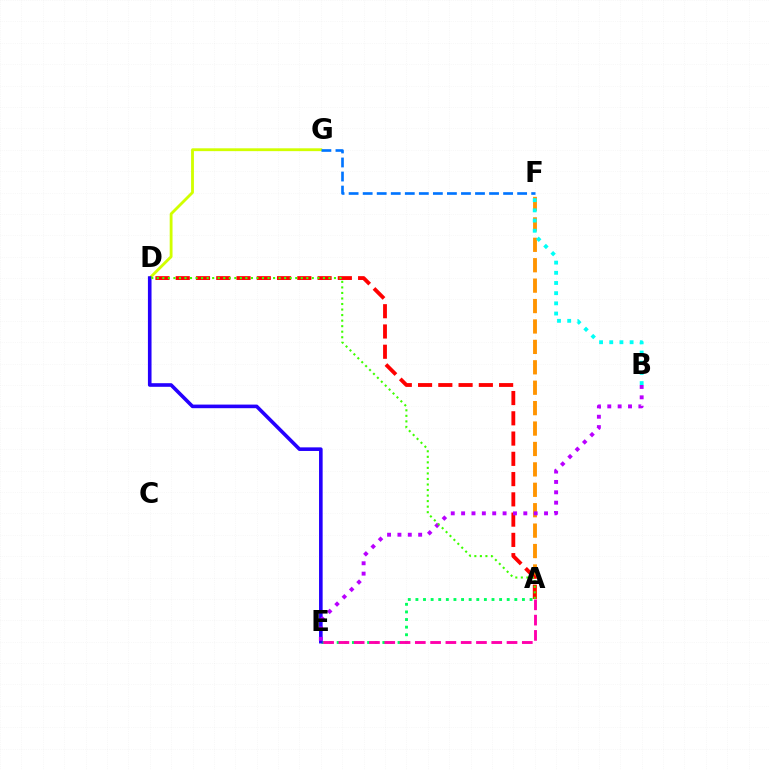{('A', 'F'): [{'color': '#ff9400', 'line_style': 'dashed', 'thickness': 2.77}], ('A', 'E'): [{'color': '#00ff5c', 'line_style': 'dotted', 'thickness': 2.07}, {'color': '#ff00ac', 'line_style': 'dashed', 'thickness': 2.08}], ('D', 'G'): [{'color': '#d1ff00', 'line_style': 'solid', 'thickness': 2.04}], ('F', 'G'): [{'color': '#0074ff', 'line_style': 'dashed', 'thickness': 1.91}], ('A', 'D'): [{'color': '#ff0000', 'line_style': 'dashed', 'thickness': 2.75}, {'color': '#3dff00', 'line_style': 'dotted', 'thickness': 1.5}], ('D', 'E'): [{'color': '#2500ff', 'line_style': 'solid', 'thickness': 2.6}], ('B', 'E'): [{'color': '#b900ff', 'line_style': 'dotted', 'thickness': 2.82}], ('B', 'F'): [{'color': '#00fff6', 'line_style': 'dotted', 'thickness': 2.77}]}